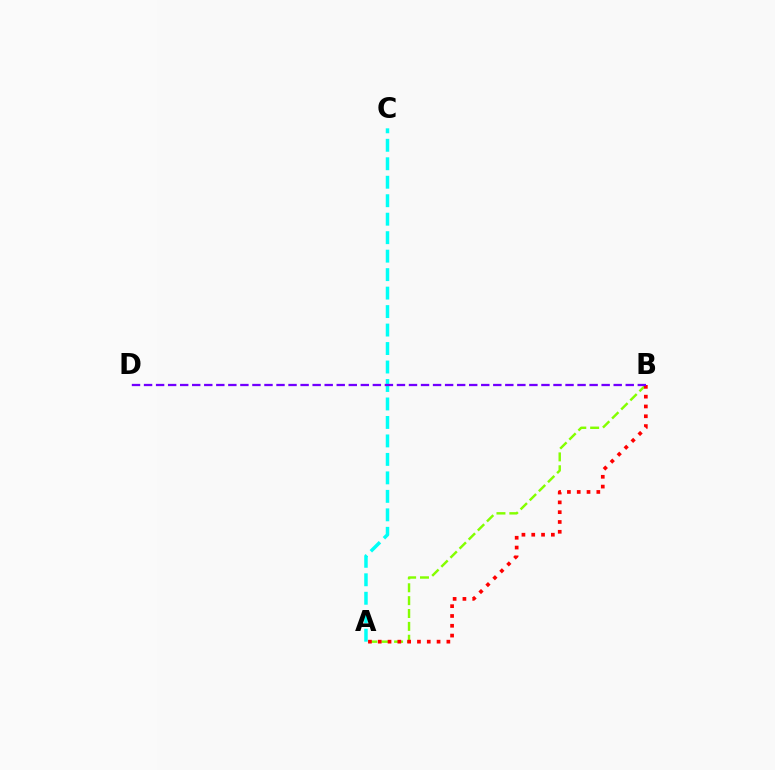{('A', 'B'): [{'color': '#84ff00', 'line_style': 'dashed', 'thickness': 1.75}, {'color': '#ff0000', 'line_style': 'dotted', 'thickness': 2.66}], ('A', 'C'): [{'color': '#00fff6', 'line_style': 'dashed', 'thickness': 2.51}], ('B', 'D'): [{'color': '#7200ff', 'line_style': 'dashed', 'thickness': 1.64}]}